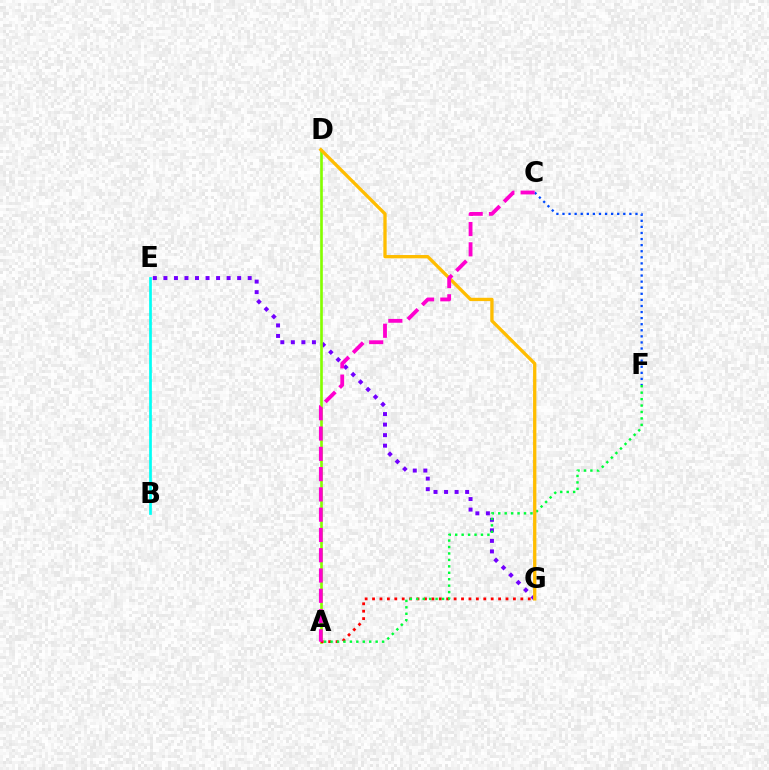{('B', 'E'): [{'color': '#00fff6', 'line_style': 'solid', 'thickness': 1.95}], ('E', 'G'): [{'color': '#7200ff', 'line_style': 'dotted', 'thickness': 2.86}], ('C', 'F'): [{'color': '#004bff', 'line_style': 'dotted', 'thickness': 1.65}], ('A', 'D'): [{'color': '#84ff00', 'line_style': 'solid', 'thickness': 1.91}], ('A', 'G'): [{'color': '#ff0000', 'line_style': 'dotted', 'thickness': 2.01}], ('A', 'F'): [{'color': '#00ff39', 'line_style': 'dotted', 'thickness': 1.75}], ('D', 'G'): [{'color': '#ffbd00', 'line_style': 'solid', 'thickness': 2.38}], ('A', 'C'): [{'color': '#ff00cf', 'line_style': 'dashed', 'thickness': 2.75}]}